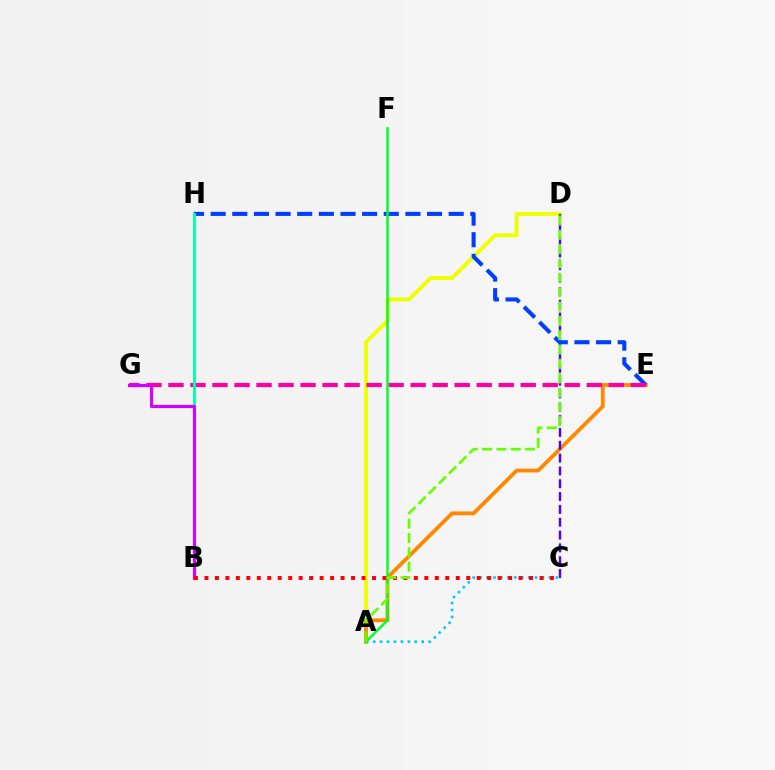{('A', 'D'): [{'color': '#eeff00', 'line_style': 'solid', 'thickness': 2.81}, {'color': '#66ff00', 'line_style': 'dashed', 'thickness': 1.95}], ('A', 'E'): [{'color': '#ff8800', 'line_style': 'solid', 'thickness': 2.74}], ('C', 'D'): [{'color': '#4f00ff', 'line_style': 'dashed', 'thickness': 1.74}], ('E', 'H'): [{'color': '#003fff', 'line_style': 'dashed', 'thickness': 2.94}], ('E', 'G'): [{'color': '#ff00a0', 'line_style': 'dashed', 'thickness': 2.99}], ('B', 'H'): [{'color': '#00ffaf', 'line_style': 'solid', 'thickness': 2.11}], ('A', 'C'): [{'color': '#00c7ff', 'line_style': 'dotted', 'thickness': 1.88}], ('B', 'G'): [{'color': '#d600ff', 'line_style': 'solid', 'thickness': 2.29}], ('A', 'F'): [{'color': '#00ff27', 'line_style': 'solid', 'thickness': 1.74}], ('B', 'C'): [{'color': '#ff0000', 'line_style': 'dotted', 'thickness': 2.84}]}